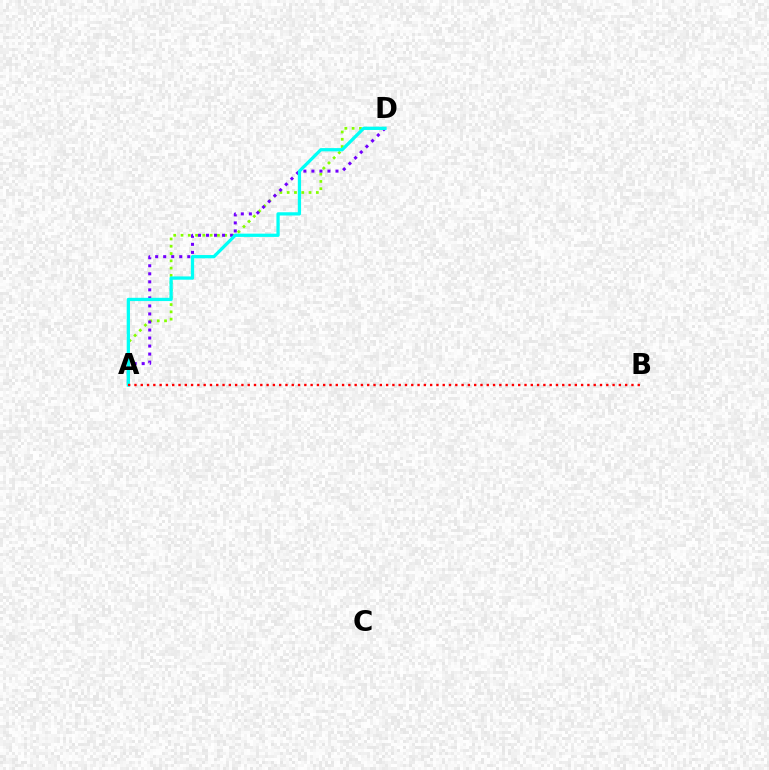{('A', 'D'): [{'color': '#84ff00', 'line_style': 'dotted', 'thickness': 1.98}, {'color': '#7200ff', 'line_style': 'dotted', 'thickness': 2.18}, {'color': '#00fff6', 'line_style': 'solid', 'thickness': 2.35}], ('A', 'B'): [{'color': '#ff0000', 'line_style': 'dotted', 'thickness': 1.71}]}